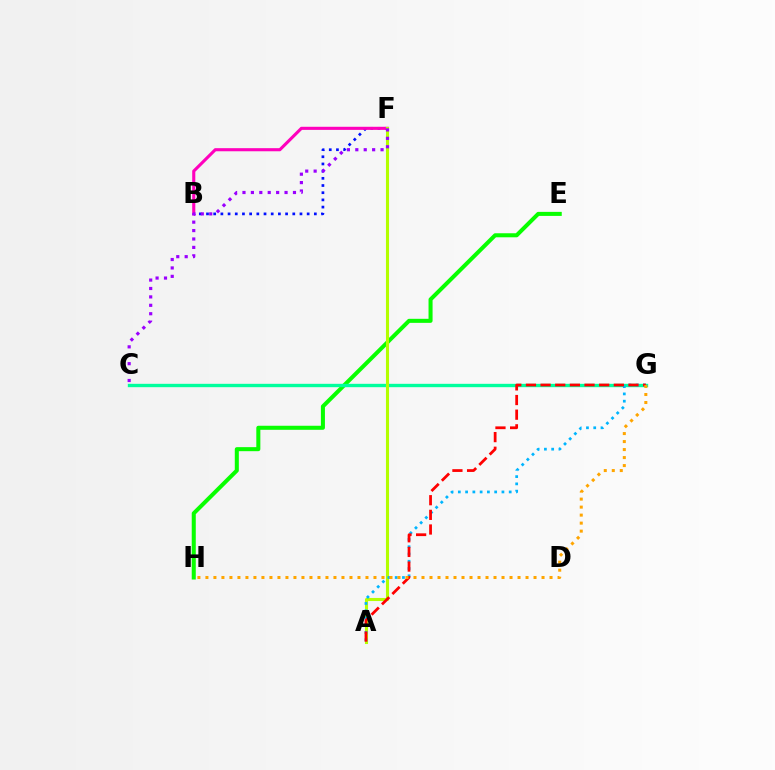{('B', 'F'): [{'color': '#0010ff', 'line_style': 'dotted', 'thickness': 1.95}, {'color': '#ff00bd', 'line_style': 'solid', 'thickness': 2.23}], ('E', 'H'): [{'color': '#08ff00', 'line_style': 'solid', 'thickness': 2.91}], ('C', 'G'): [{'color': '#00ff9d', 'line_style': 'solid', 'thickness': 2.43}], ('A', 'F'): [{'color': '#b3ff00', 'line_style': 'solid', 'thickness': 2.22}], ('A', 'G'): [{'color': '#00b5ff', 'line_style': 'dotted', 'thickness': 1.97}, {'color': '#ff0000', 'line_style': 'dashed', 'thickness': 1.99}], ('C', 'F'): [{'color': '#9b00ff', 'line_style': 'dotted', 'thickness': 2.29}], ('G', 'H'): [{'color': '#ffa500', 'line_style': 'dotted', 'thickness': 2.17}]}